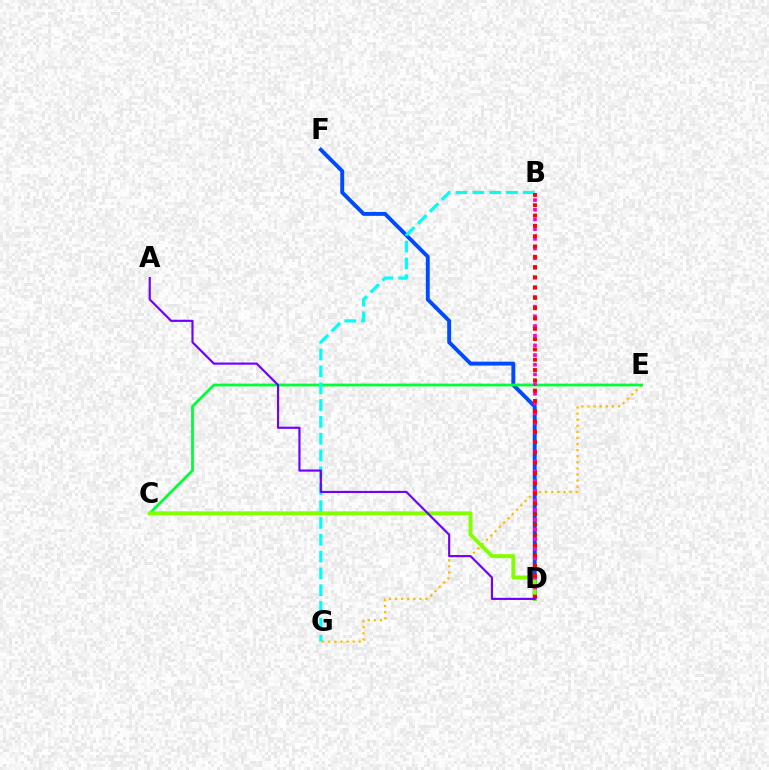{('E', 'G'): [{'color': '#ffbd00', 'line_style': 'dotted', 'thickness': 1.65}], ('D', 'F'): [{'color': '#004bff', 'line_style': 'solid', 'thickness': 2.82}], ('C', 'E'): [{'color': '#00ff39', 'line_style': 'solid', 'thickness': 2.0}], ('C', 'D'): [{'color': '#84ff00', 'line_style': 'solid', 'thickness': 2.83}], ('B', 'G'): [{'color': '#00fff6', 'line_style': 'dashed', 'thickness': 2.29}], ('B', 'D'): [{'color': '#ff00cf', 'line_style': 'dotted', 'thickness': 2.63}, {'color': '#ff0000', 'line_style': 'dotted', 'thickness': 2.8}], ('A', 'D'): [{'color': '#7200ff', 'line_style': 'solid', 'thickness': 1.56}]}